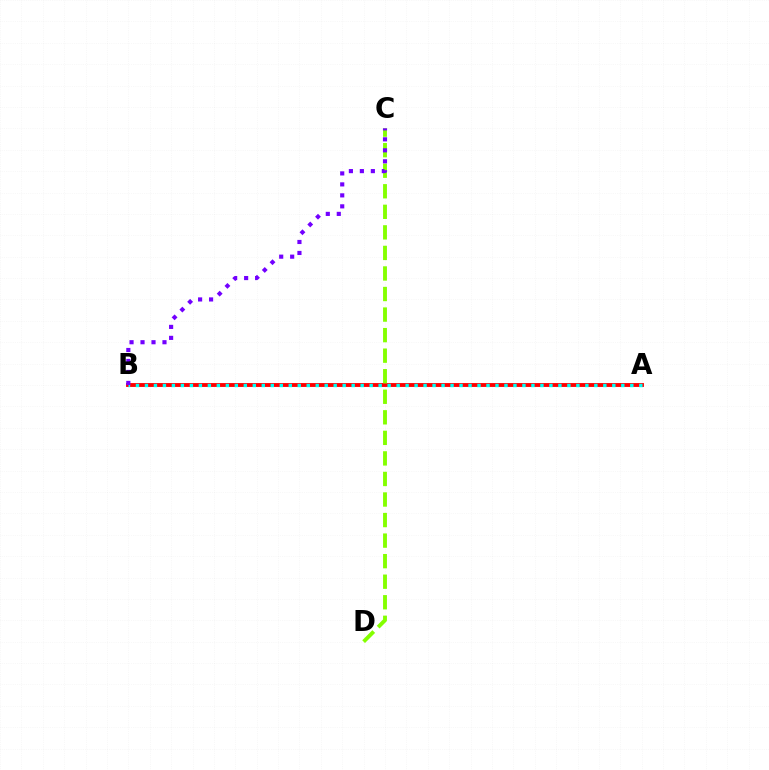{('A', 'B'): [{'color': '#ff0000', 'line_style': 'solid', 'thickness': 2.79}, {'color': '#00fff6', 'line_style': 'dotted', 'thickness': 2.44}], ('C', 'D'): [{'color': '#84ff00', 'line_style': 'dashed', 'thickness': 2.79}], ('B', 'C'): [{'color': '#7200ff', 'line_style': 'dotted', 'thickness': 2.98}]}